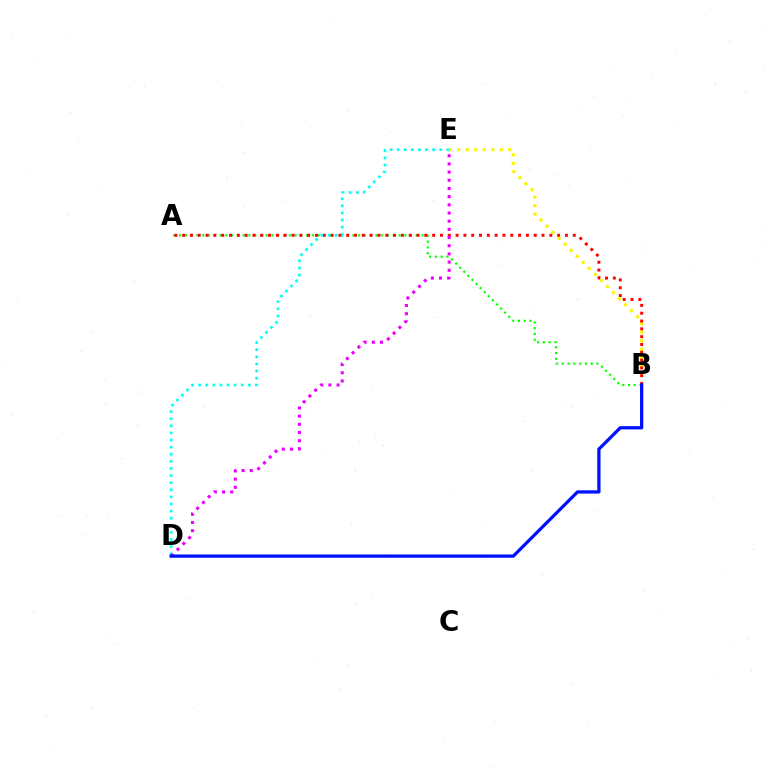{('A', 'B'): [{'color': '#08ff00', 'line_style': 'dotted', 'thickness': 1.57}, {'color': '#ff0000', 'line_style': 'dotted', 'thickness': 2.12}], ('B', 'E'): [{'color': '#fcf500', 'line_style': 'dotted', 'thickness': 2.32}], ('D', 'E'): [{'color': '#00fff6', 'line_style': 'dotted', 'thickness': 1.93}, {'color': '#ee00ff', 'line_style': 'dotted', 'thickness': 2.22}], ('B', 'D'): [{'color': '#0010ff', 'line_style': 'solid', 'thickness': 2.34}]}